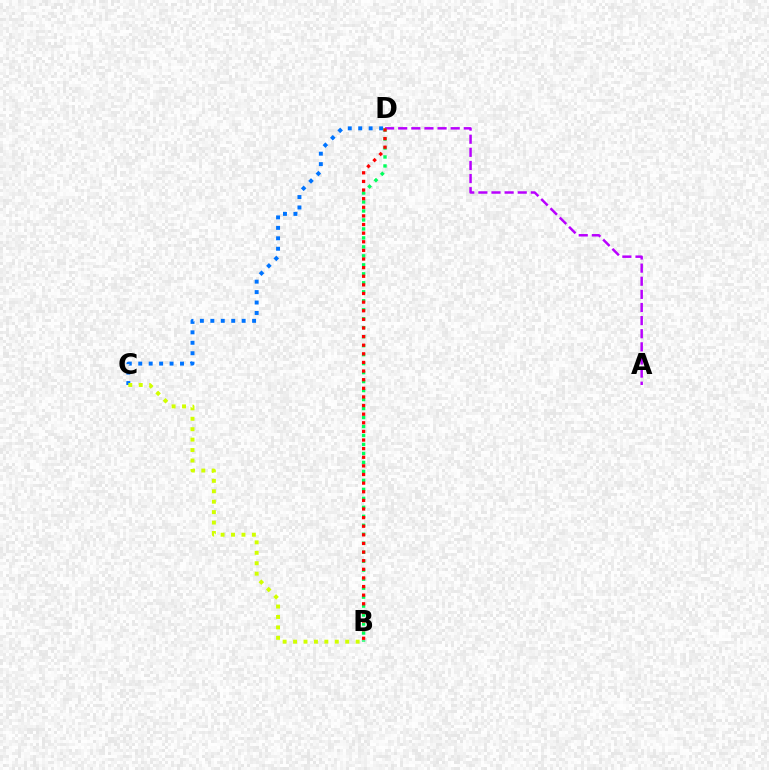{('A', 'D'): [{'color': '#b900ff', 'line_style': 'dashed', 'thickness': 1.78}], ('C', 'D'): [{'color': '#0074ff', 'line_style': 'dotted', 'thickness': 2.84}], ('B', 'D'): [{'color': '#00ff5c', 'line_style': 'dotted', 'thickness': 2.44}, {'color': '#ff0000', 'line_style': 'dotted', 'thickness': 2.34}], ('B', 'C'): [{'color': '#d1ff00', 'line_style': 'dotted', 'thickness': 2.83}]}